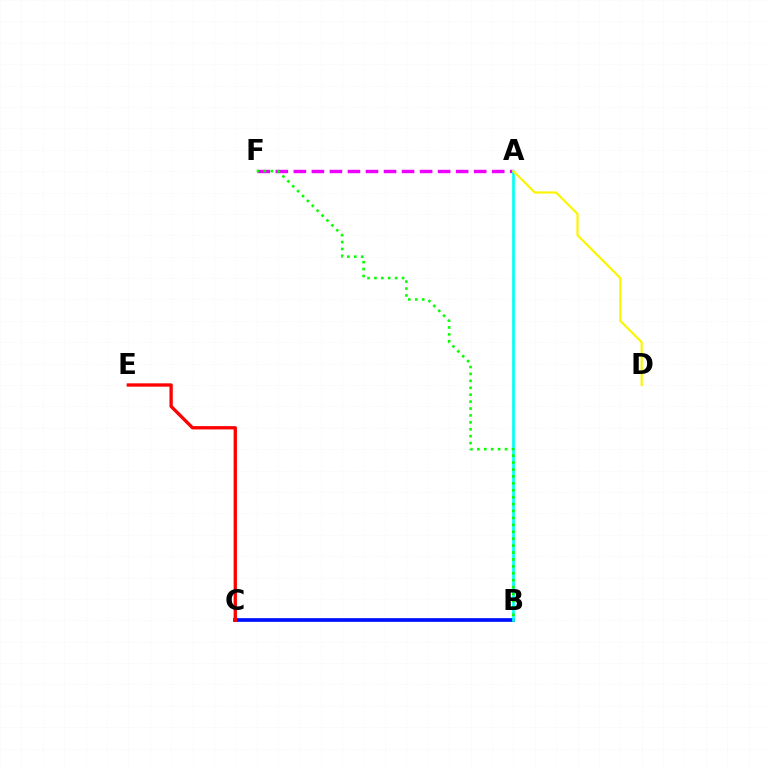{('B', 'C'): [{'color': '#0010ff', 'line_style': 'solid', 'thickness': 2.65}], ('A', 'F'): [{'color': '#ee00ff', 'line_style': 'dashed', 'thickness': 2.45}], ('A', 'B'): [{'color': '#00fff6', 'line_style': 'solid', 'thickness': 1.92}], ('C', 'E'): [{'color': '#ff0000', 'line_style': 'solid', 'thickness': 2.39}], ('A', 'D'): [{'color': '#fcf500', 'line_style': 'solid', 'thickness': 1.58}], ('B', 'F'): [{'color': '#08ff00', 'line_style': 'dotted', 'thickness': 1.88}]}